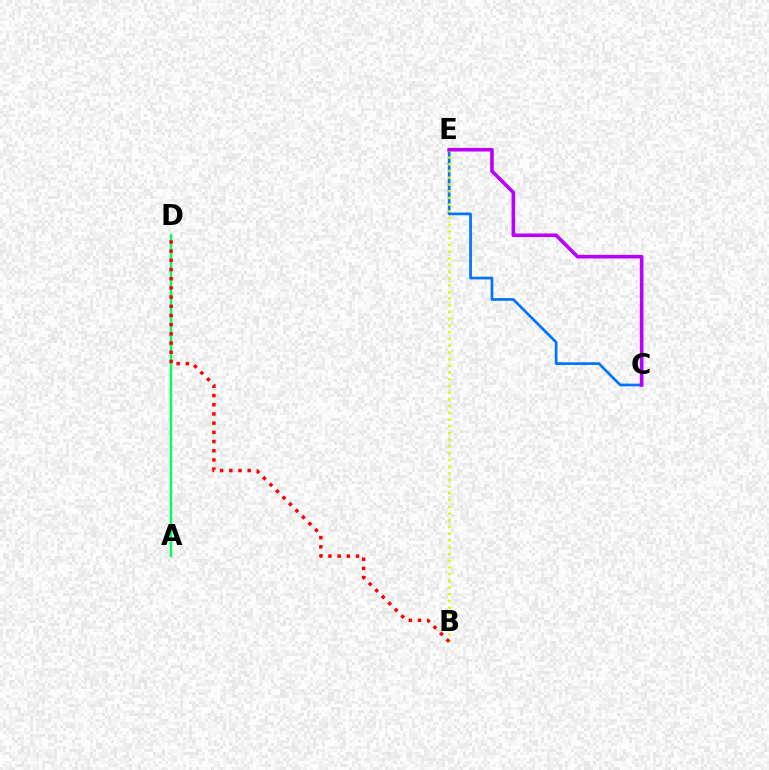{('C', 'E'): [{'color': '#0074ff', 'line_style': 'solid', 'thickness': 1.94}, {'color': '#b900ff', 'line_style': 'solid', 'thickness': 2.59}], ('B', 'E'): [{'color': '#d1ff00', 'line_style': 'dotted', 'thickness': 1.83}], ('A', 'D'): [{'color': '#00ff5c', 'line_style': 'solid', 'thickness': 1.75}], ('B', 'D'): [{'color': '#ff0000', 'line_style': 'dotted', 'thickness': 2.5}]}